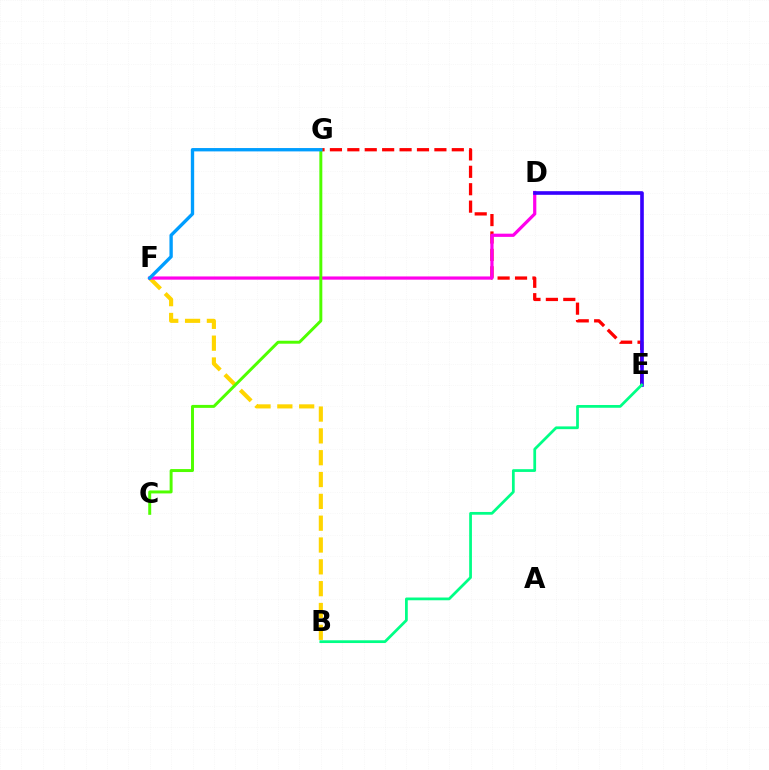{('B', 'F'): [{'color': '#ffd500', 'line_style': 'dashed', 'thickness': 2.97}], ('E', 'G'): [{'color': '#ff0000', 'line_style': 'dashed', 'thickness': 2.37}], ('D', 'F'): [{'color': '#ff00ed', 'line_style': 'solid', 'thickness': 2.31}], ('D', 'E'): [{'color': '#3700ff', 'line_style': 'solid', 'thickness': 2.61}], ('C', 'G'): [{'color': '#4fff00', 'line_style': 'solid', 'thickness': 2.13}], ('B', 'E'): [{'color': '#00ff86', 'line_style': 'solid', 'thickness': 1.98}], ('F', 'G'): [{'color': '#009eff', 'line_style': 'solid', 'thickness': 2.41}]}